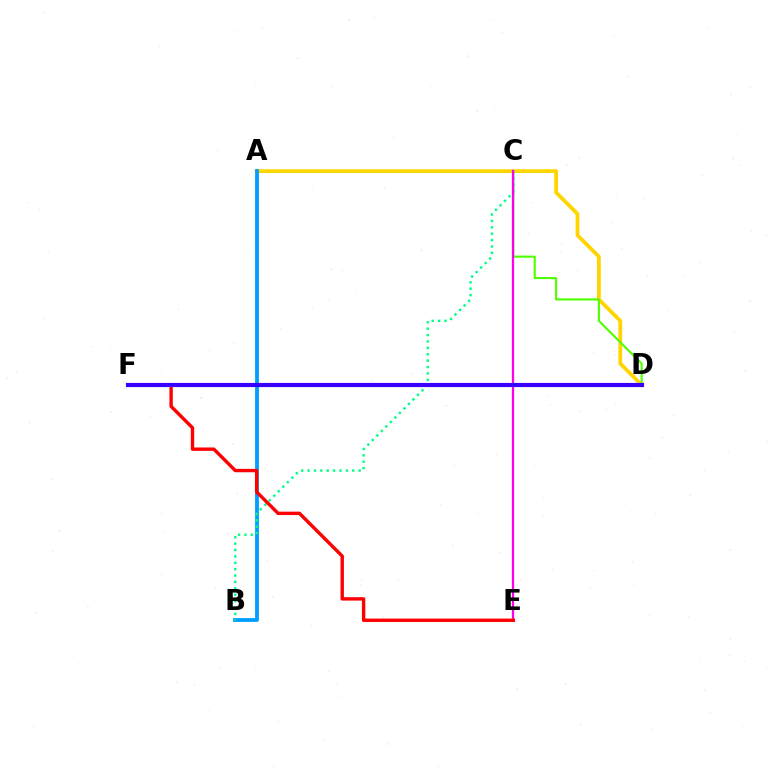{('A', 'D'): [{'color': '#ffd500', 'line_style': 'solid', 'thickness': 2.73}], ('C', 'D'): [{'color': '#4fff00', 'line_style': 'solid', 'thickness': 1.52}], ('A', 'B'): [{'color': '#009eff', 'line_style': 'solid', 'thickness': 2.73}], ('B', 'C'): [{'color': '#00ff86', 'line_style': 'dotted', 'thickness': 1.73}], ('C', 'E'): [{'color': '#ff00ed', 'line_style': 'solid', 'thickness': 1.62}], ('E', 'F'): [{'color': '#ff0000', 'line_style': 'solid', 'thickness': 2.44}], ('D', 'F'): [{'color': '#3700ff', 'line_style': 'solid', 'thickness': 3.0}]}